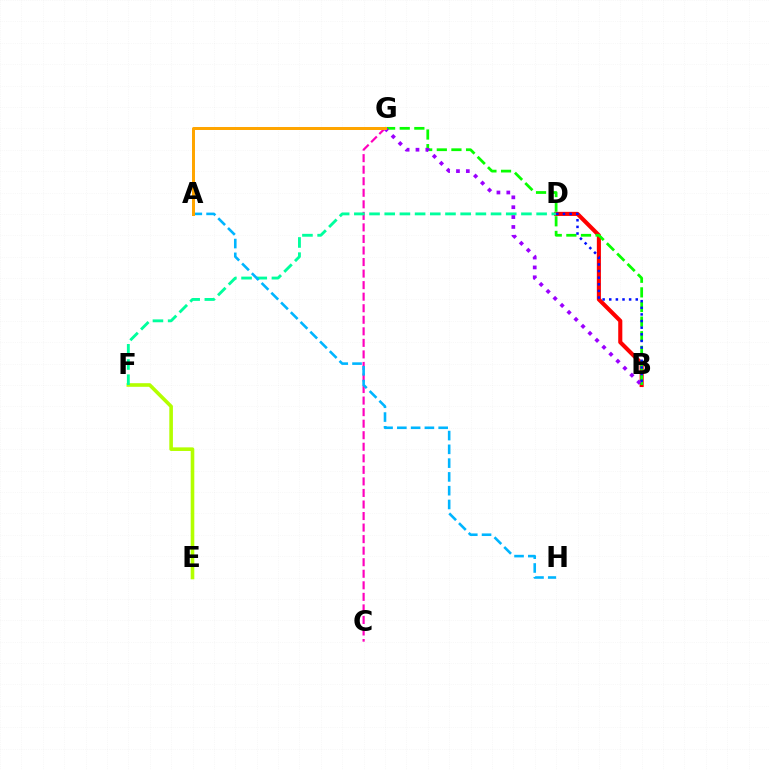{('B', 'D'): [{'color': '#ff0000', 'line_style': 'solid', 'thickness': 2.95}, {'color': '#0010ff', 'line_style': 'dotted', 'thickness': 1.8}], ('C', 'G'): [{'color': '#ff00bd', 'line_style': 'dashed', 'thickness': 1.57}], ('B', 'G'): [{'color': '#08ff00', 'line_style': 'dashed', 'thickness': 1.99}, {'color': '#9b00ff', 'line_style': 'dotted', 'thickness': 2.68}], ('E', 'F'): [{'color': '#b3ff00', 'line_style': 'solid', 'thickness': 2.6}], ('D', 'F'): [{'color': '#00ff9d', 'line_style': 'dashed', 'thickness': 2.06}], ('A', 'H'): [{'color': '#00b5ff', 'line_style': 'dashed', 'thickness': 1.87}], ('A', 'G'): [{'color': '#ffa500', 'line_style': 'solid', 'thickness': 2.16}]}